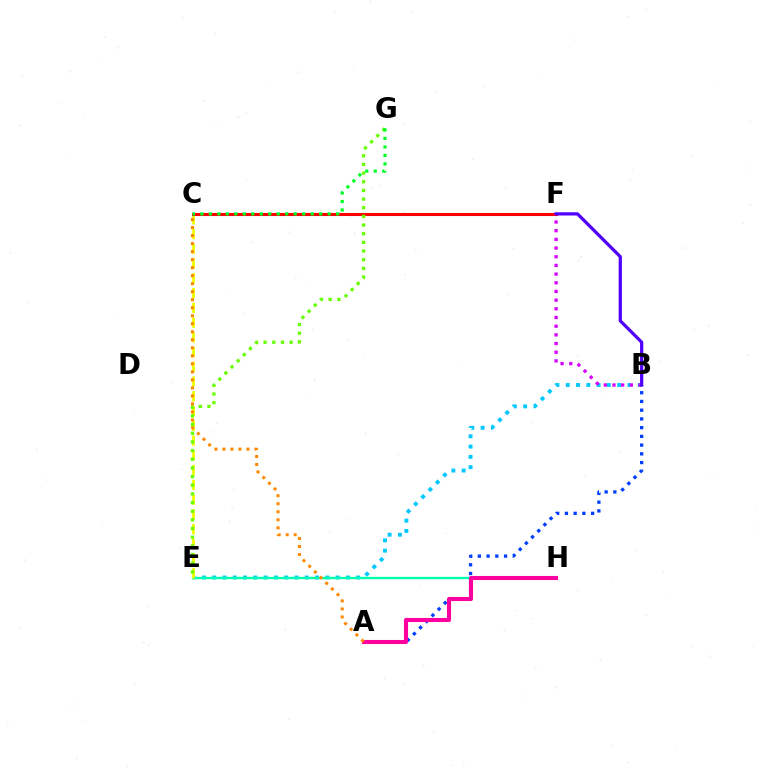{('B', 'E'): [{'color': '#00c7ff', 'line_style': 'dotted', 'thickness': 2.79}], ('E', 'H'): [{'color': '#00ffaf', 'line_style': 'solid', 'thickness': 1.7}], ('C', 'E'): [{'color': '#eeff00', 'line_style': 'dashed', 'thickness': 2.0}], ('C', 'F'): [{'color': '#ff0000', 'line_style': 'solid', 'thickness': 2.2}], ('A', 'B'): [{'color': '#003fff', 'line_style': 'dotted', 'thickness': 2.37}], ('B', 'F'): [{'color': '#d600ff', 'line_style': 'dotted', 'thickness': 2.36}, {'color': '#4f00ff', 'line_style': 'solid', 'thickness': 2.32}], ('E', 'G'): [{'color': '#66ff00', 'line_style': 'dotted', 'thickness': 2.35}], ('C', 'G'): [{'color': '#00ff27', 'line_style': 'dotted', 'thickness': 2.31}], ('A', 'H'): [{'color': '#ff00a0', 'line_style': 'solid', 'thickness': 2.93}], ('A', 'C'): [{'color': '#ff8800', 'line_style': 'dotted', 'thickness': 2.18}]}